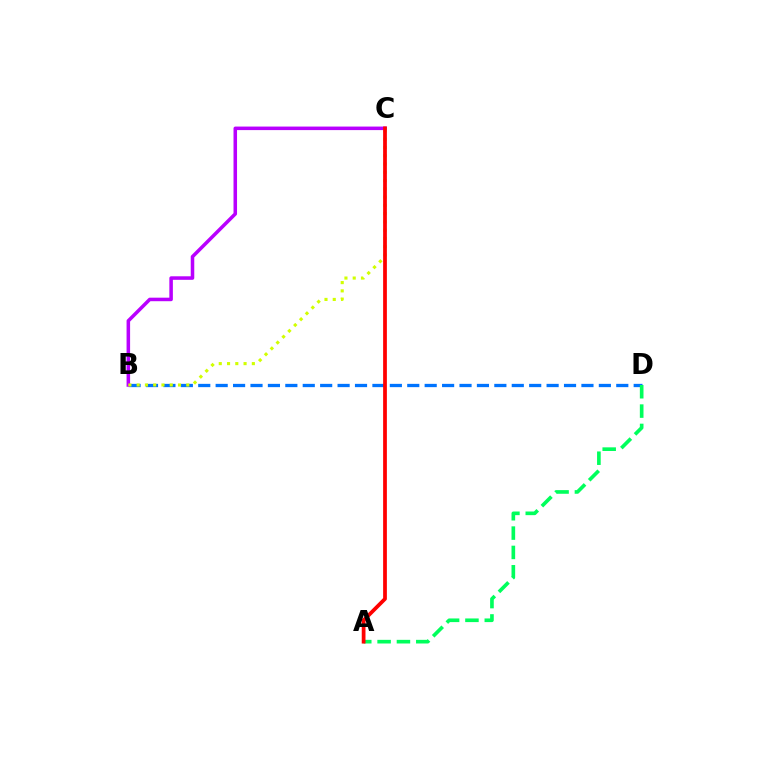{('B', 'D'): [{'color': '#0074ff', 'line_style': 'dashed', 'thickness': 2.37}], ('B', 'C'): [{'color': '#b900ff', 'line_style': 'solid', 'thickness': 2.54}, {'color': '#d1ff00', 'line_style': 'dotted', 'thickness': 2.25}], ('A', 'D'): [{'color': '#00ff5c', 'line_style': 'dashed', 'thickness': 2.63}], ('A', 'C'): [{'color': '#ff0000', 'line_style': 'solid', 'thickness': 2.7}]}